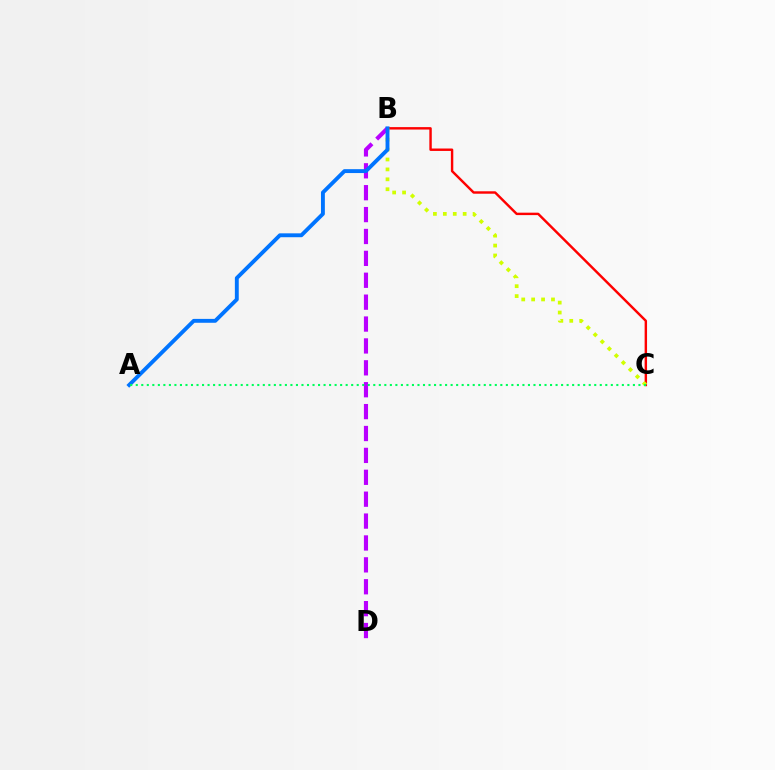{('B', 'C'): [{'color': '#ff0000', 'line_style': 'solid', 'thickness': 1.75}, {'color': '#d1ff00', 'line_style': 'dotted', 'thickness': 2.69}], ('B', 'D'): [{'color': '#b900ff', 'line_style': 'dashed', 'thickness': 2.97}], ('A', 'B'): [{'color': '#0074ff', 'line_style': 'solid', 'thickness': 2.79}], ('A', 'C'): [{'color': '#00ff5c', 'line_style': 'dotted', 'thickness': 1.5}]}